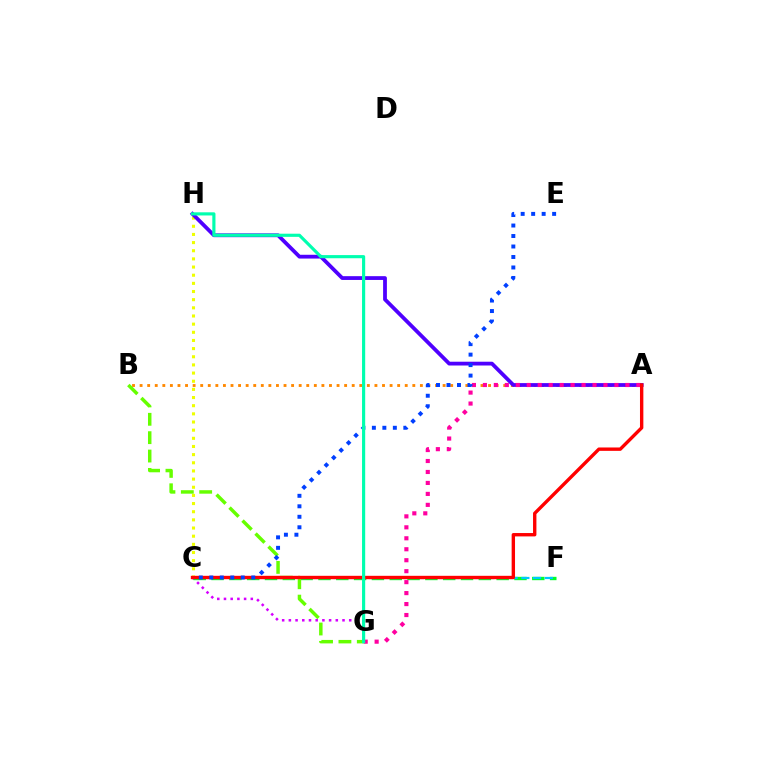{('C', 'G'): [{'color': '#d600ff', 'line_style': 'dotted', 'thickness': 1.82}], ('A', 'B'): [{'color': '#ff8800', 'line_style': 'dotted', 'thickness': 2.06}], ('C', 'F'): [{'color': '#00ff27', 'line_style': 'dashed', 'thickness': 2.42}, {'color': '#00c7ff', 'line_style': 'dashed', 'thickness': 1.59}], ('C', 'H'): [{'color': '#eeff00', 'line_style': 'dotted', 'thickness': 2.22}], ('A', 'H'): [{'color': '#4f00ff', 'line_style': 'solid', 'thickness': 2.73}], ('B', 'G'): [{'color': '#66ff00', 'line_style': 'dashed', 'thickness': 2.5}], ('A', 'G'): [{'color': '#ff00a0', 'line_style': 'dotted', 'thickness': 2.98}], ('A', 'C'): [{'color': '#ff0000', 'line_style': 'solid', 'thickness': 2.43}], ('C', 'E'): [{'color': '#003fff', 'line_style': 'dotted', 'thickness': 2.85}], ('G', 'H'): [{'color': '#00ffaf', 'line_style': 'solid', 'thickness': 2.27}]}